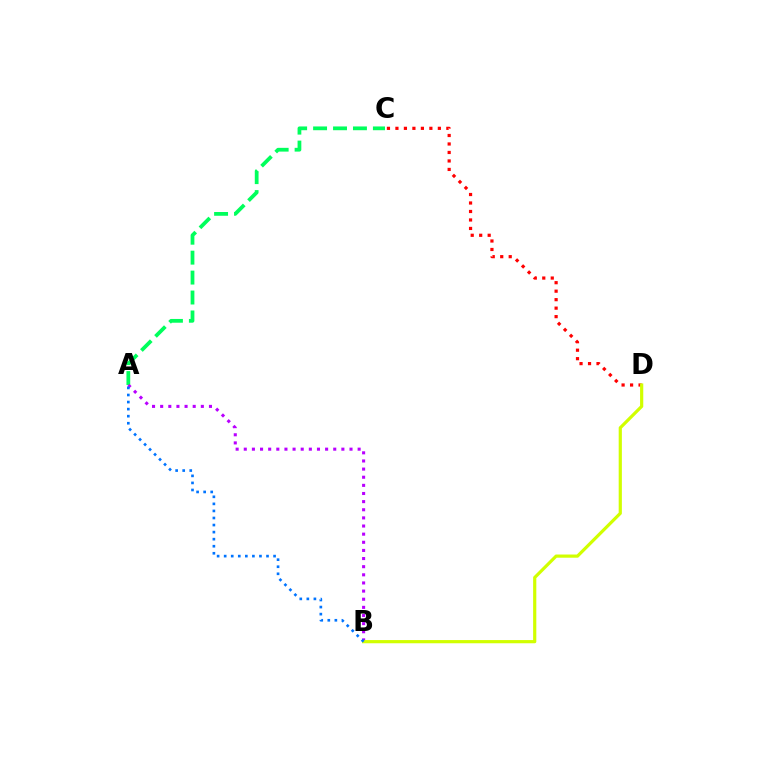{('A', 'C'): [{'color': '#00ff5c', 'line_style': 'dashed', 'thickness': 2.71}], ('C', 'D'): [{'color': '#ff0000', 'line_style': 'dotted', 'thickness': 2.31}], ('A', 'B'): [{'color': '#b900ff', 'line_style': 'dotted', 'thickness': 2.21}, {'color': '#0074ff', 'line_style': 'dotted', 'thickness': 1.92}], ('B', 'D'): [{'color': '#d1ff00', 'line_style': 'solid', 'thickness': 2.3}]}